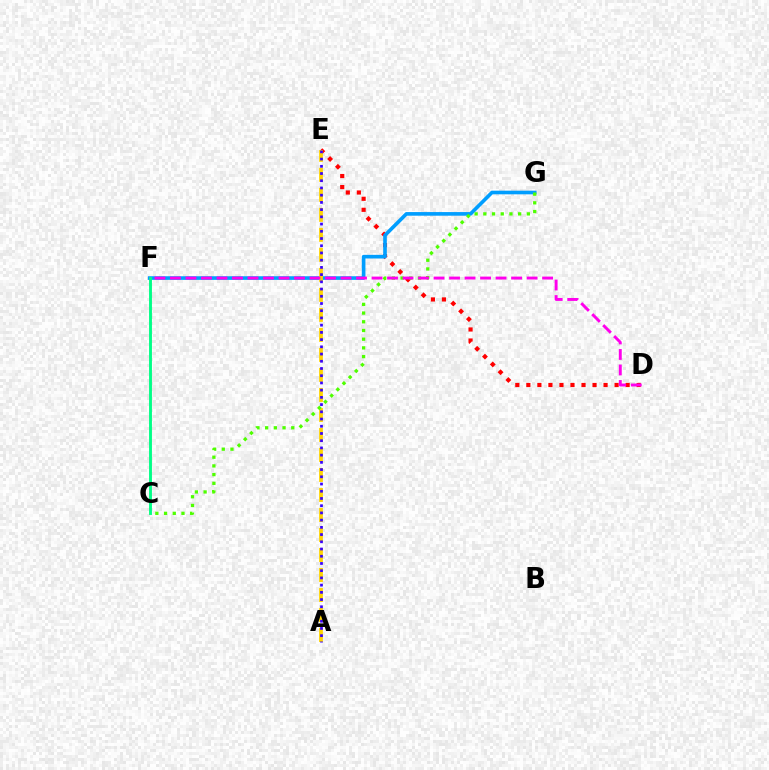{('D', 'E'): [{'color': '#ff0000', 'line_style': 'dotted', 'thickness': 3.0}], ('F', 'G'): [{'color': '#009eff', 'line_style': 'solid', 'thickness': 2.62}], ('A', 'E'): [{'color': '#ffd500', 'line_style': 'dashed', 'thickness': 2.72}, {'color': '#3700ff', 'line_style': 'dotted', 'thickness': 1.96}], ('C', 'F'): [{'color': '#00ff86', 'line_style': 'solid', 'thickness': 2.07}], ('C', 'G'): [{'color': '#4fff00', 'line_style': 'dotted', 'thickness': 2.37}], ('D', 'F'): [{'color': '#ff00ed', 'line_style': 'dashed', 'thickness': 2.11}]}